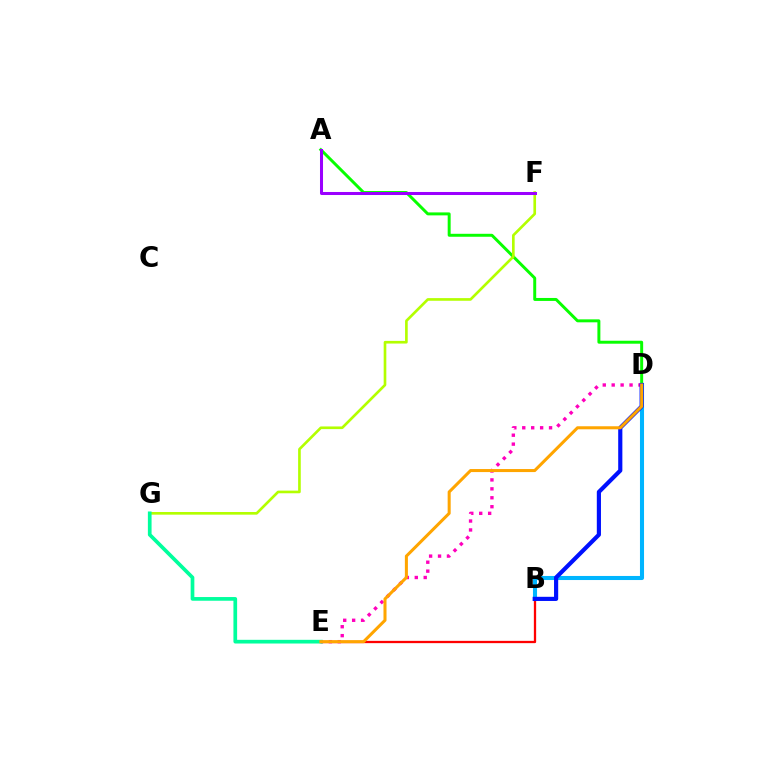{('B', 'E'): [{'color': '#ff0000', 'line_style': 'solid', 'thickness': 1.65}], ('A', 'D'): [{'color': '#08ff00', 'line_style': 'solid', 'thickness': 2.13}], ('F', 'G'): [{'color': '#b3ff00', 'line_style': 'solid', 'thickness': 1.91}], ('D', 'E'): [{'color': '#ff00bd', 'line_style': 'dotted', 'thickness': 2.43}, {'color': '#ffa500', 'line_style': 'solid', 'thickness': 2.19}], ('E', 'G'): [{'color': '#00ff9d', 'line_style': 'solid', 'thickness': 2.66}], ('B', 'D'): [{'color': '#00b5ff', 'line_style': 'solid', 'thickness': 2.93}, {'color': '#0010ff', 'line_style': 'solid', 'thickness': 2.99}], ('A', 'F'): [{'color': '#9b00ff', 'line_style': 'solid', 'thickness': 2.18}]}